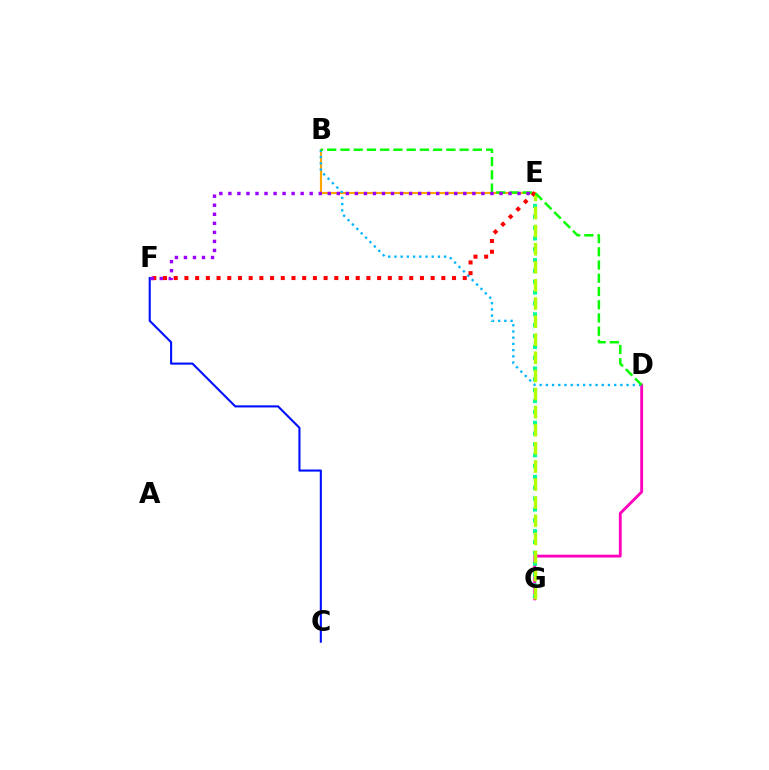{('D', 'G'): [{'color': '#ff00bd', 'line_style': 'solid', 'thickness': 2.04}], ('E', 'G'): [{'color': '#00ff9d', 'line_style': 'dotted', 'thickness': 2.95}, {'color': '#b3ff00', 'line_style': 'dashed', 'thickness': 2.46}], ('C', 'F'): [{'color': '#0010ff', 'line_style': 'solid', 'thickness': 1.51}], ('B', 'E'): [{'color': '#ffa500', 'line_style': 'solid', 'thickness': 1.56}], ('B', 'D'): [{'color': '#00b5ff', 'line_style': 'dotted', 'thickness': 1.69}, {'color': '#08ff00', 'line_style': 'dashed', 'thickness': 1.8}], ('E', 'F'): [{'color': '#ff0000', 'line_style': 'dotted', 'thickness': 2.91}, {'color': '#9b00ff', 'line_style': 'dotted', 'thickness': 2.46}]}